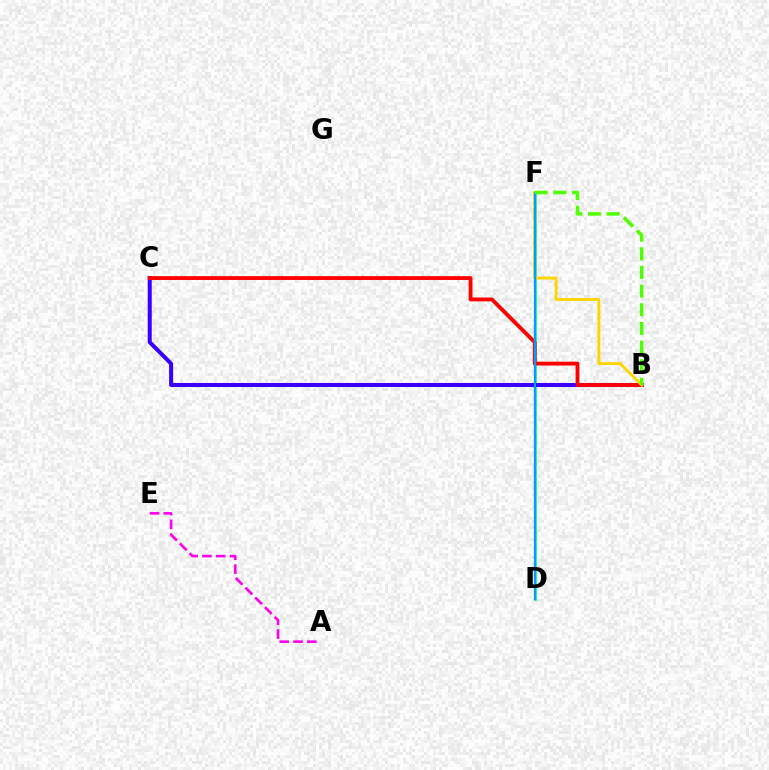{('A', 'E'): [{'color': '#ff00ed', 'line_style': 'dashed', 'thickness': 1.87}], ('D', 'F'): [{'color': '#00ff86', 'line_style': 'solid', 'thickness': 1.83}, {'color': '#009eff', 'line_style': 'solid', 'thickness': 1.66}], ('B', 'C'): [{'color': '#3700ff', 'line_style': 'solid', 'thickness': 2.9}, {'color': '#ff0000', 'line_style': 'solid', 'thickness': 2.76}], ('B', 'F'): [{'color': '#ffd500', 'line_style': 'solid', 'thickness': 2.09}, {'color': '#4fff00', 'line_style': 'dashed', 'thickness': 2.53}]}